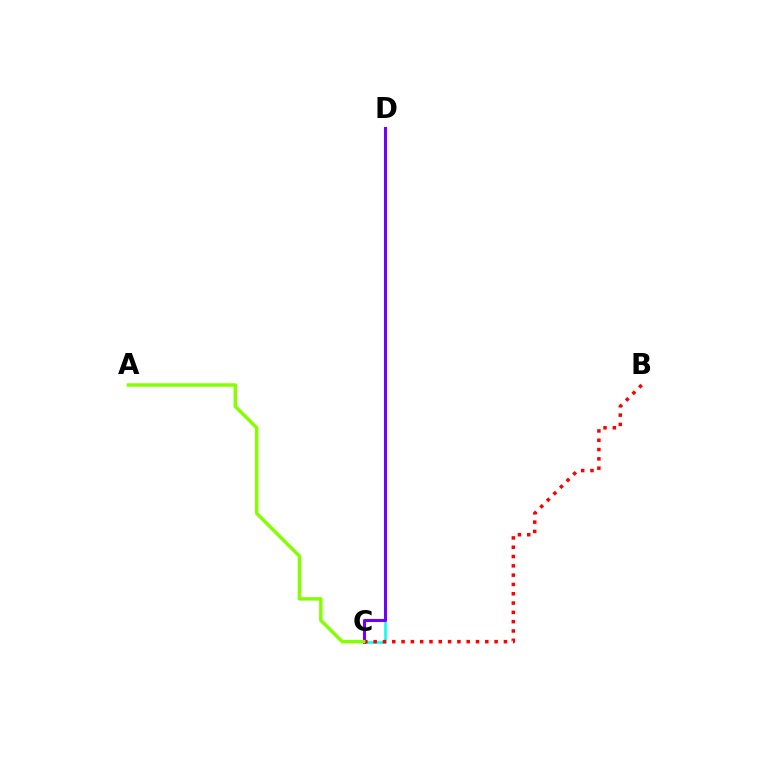{('C', 'D'): [{'color': '#00fff6', 'line_style': 'solid', 'thickness': 1.86}, {'color': '#7200ff', 'line_style': 'solid', 'thickness': 2.22}], ('B', 'C'): [{'color': '#ff0000', 'line_style': 'dotted', 'thickness': 2.53}], ('A', 'C'): [{'color': '#84ff00', 'line_style': 'solid', 'thickness': 2.48}]}